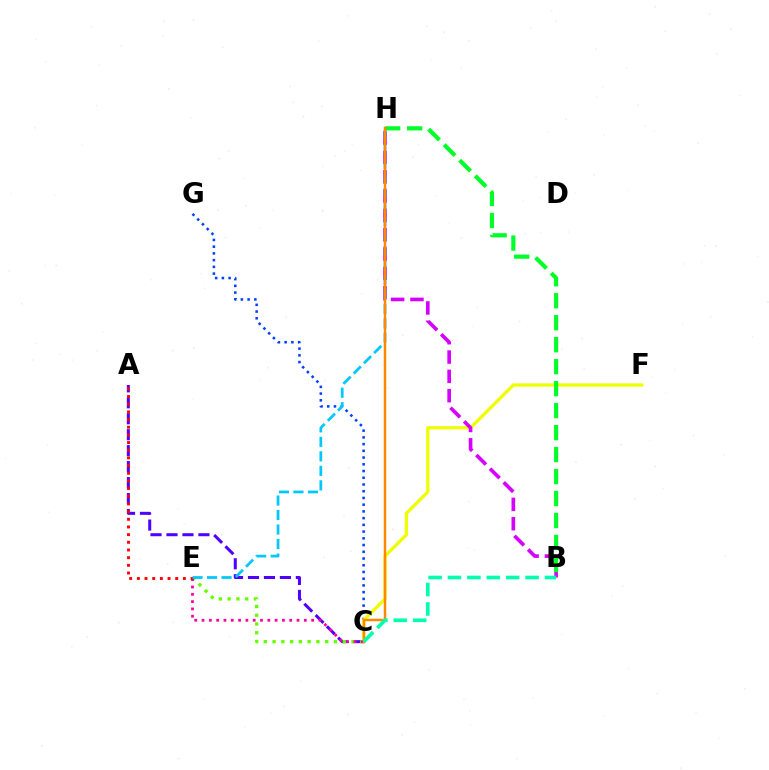{('C', 'G'): [{'color': '#003fff', 'line_style': 'dotted', 'thickness': 1.83}], ('A', 'C'): [{'color': '#4f00ff', 'line_style': 'dashed', 'thickness': 2.17}], ('C', 'E'): [{'color': '#66ff00', 'line_style': 'dotted', 'thickness': 2.38}, {'color': '#ff00a0', 'line_style': 'dotted', 'thickness': 1.99}], ('C', 'F'): [{'color': '#eeff00', 'line_style': 'solid', 'thickness': 2.36}], ('B', 'H'): [{'color': '#d600ff', 'line_style': 'dashed', 'thickness': 2.63}, {'color': '#00ff27', 'line_style': 'dashed', 'thickness': 2.99}], ('A', 'E'): [{'color': '#ff0000', 'line_style': 'dotted', 'thickness': 2.08}], ('E', 'H'): [{'color': '#00c7ff', 'line_style': 'dashed', 'thickness': 1.97}], ('C', 'H'): [{'color': '#ff8800', 'line_style': 'solid', 'thickness': 1.79}], ('B', 'C'): [{'color': '#00ffaf', 'line_style': 'dashed', 'thickness': 2.63}]}